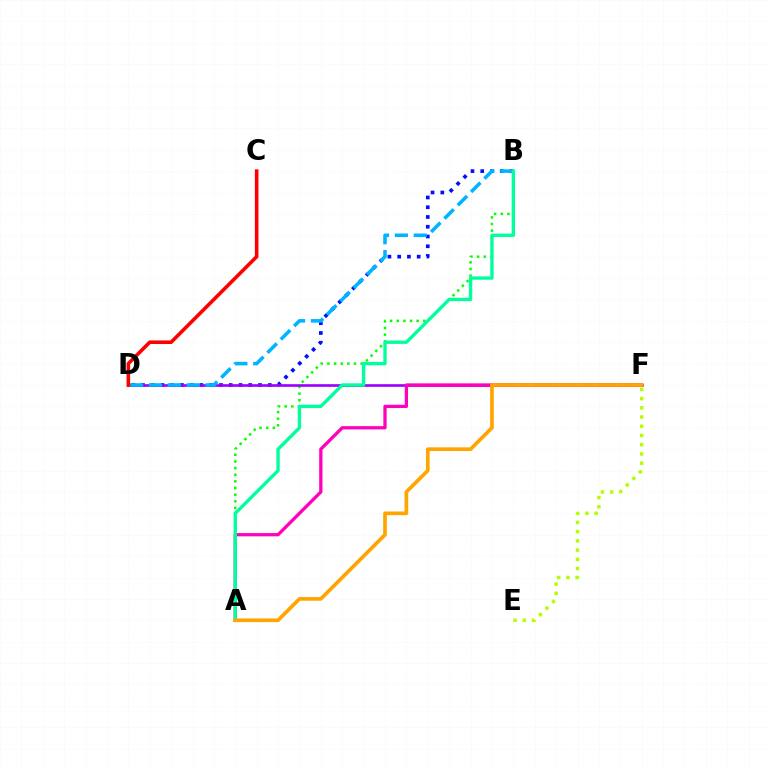{('B', 'D'): [{'color': '#0010ff', 'line_style': 'dotted', 'thickness': 2.65}, {'color': '#00b5ff', 'line_style': 'dashed', 'thickness': 2.56}], ('E', 'F'): [{'color': '#b3ff00', 'line_style': 'dotted', 'thickness': 2.51}], ('A', 'B'): [{'color': '#08ff00', 'line_style': 'dotted', 'thickness': 1.8}, {'color': '#00ff9d', 'line_style': 'solid', 'thickness': 2.41}], ('D', 'F'): [{'color': '#9b00ff', 'line_style': 'solid', 'thickness': 1.91}], ('A', 'F'): [{'color': '#ff00bd', 'line_style': 'solid', 'thickness': 2.36}, {'color': '#ffa500', 'line_style': 'solid', 'thickness': 2.65}], ('C', 'D'): [{'color': '#ff0000', 'line_style': 'solid', 'thickness': 2.59}]}